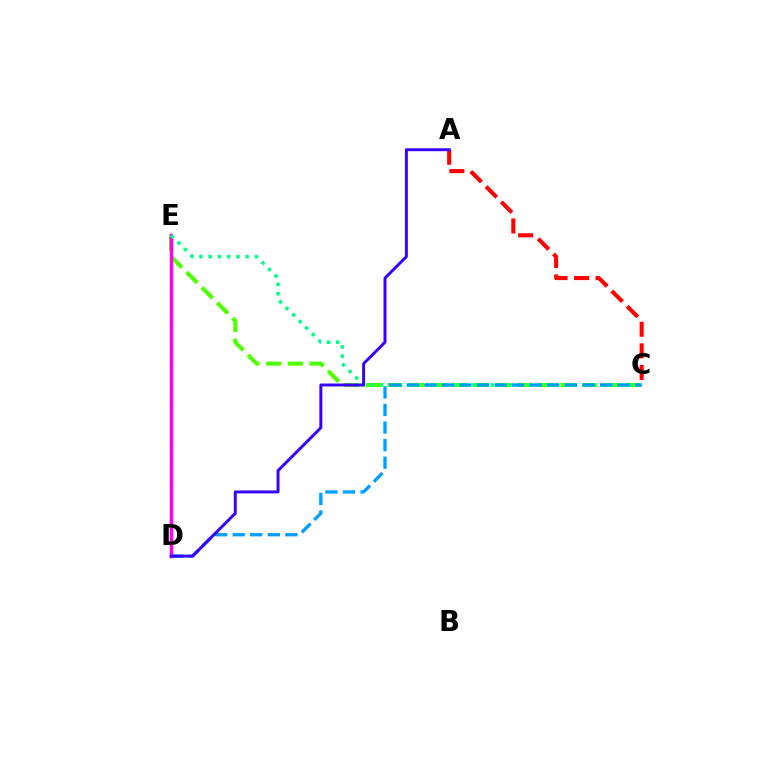{('C', 'E'): [{'color': '#4fff00', 'line_style': 'dashed', 'thickness': 2.94}, {'color': '#00ff86', 'line_style': 'dotted', 'thickness': 2.51}], ('D', 'E'): [{'color': '#ffd500', 'line_style': 'dotted', 'thickness': 1.55}, {'color': '#ff00ed', 'line_style': 'solid', 'thickness': 2.49}], ('A', 'C'): [{'color': '#ff0000', 'line_style': 'dashed', 'thickness': 2.93}], ('C', 'D'): [{'color': '#009eff', 'line_style': 'dashed', 'thickness': 2.39}], ('A', 'D'): [{'color': '#3700ff', 'line_style': 'solid', 'thickness': 2.12}]}